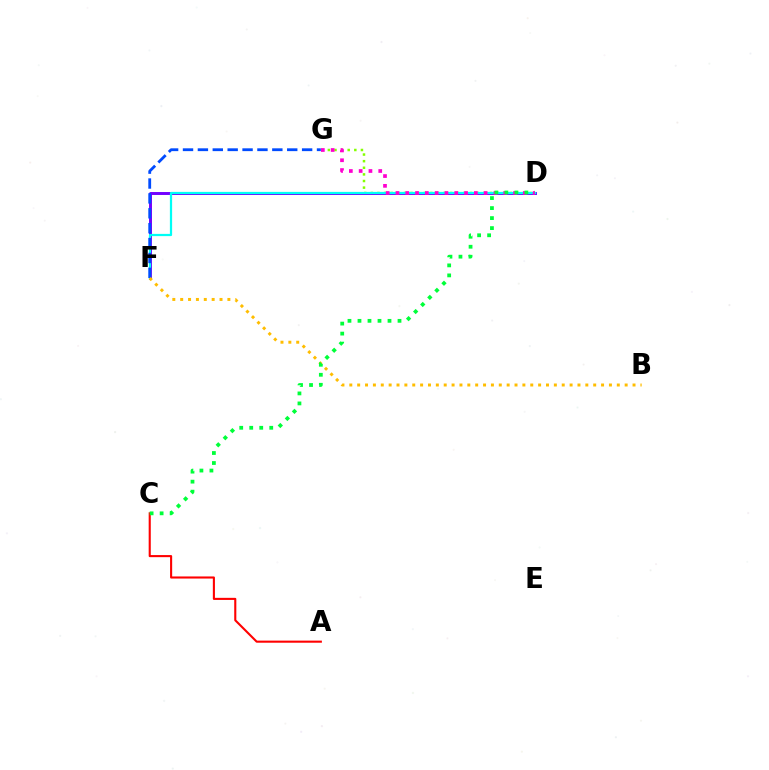{('D', 'G'): [{'color': '#84ff00', 'line_style': 'dotted', 'thickness': 1.8}, {'color': '#ff00cf', 'line_style': 'dotted', 'thickness': 2.66}], ('A', 'C'): [{'color': '#ff0000', 'line_style': 'solid', 'thickness': 1.51}], ('D', 'F'): [{'color': '#7200ff', 'line_style': 'solid', 'thickness': 2.12}, {'color': '#00fff6', 'line_style': 'solid', 'thickness': 1.61}], ('F', 'G'): [{'color': '#004bff', 'line_style': 'dashed', 'thickness': 2.02}], ('B', 'F'): [{'color': '#ffbd00', 'line_style': 'dotted', 'thickness': 2.14}], ('C', 'D'): [{'color': '#00ff39', 'line_style': 'dotted', 'thickness': 2.72}]}